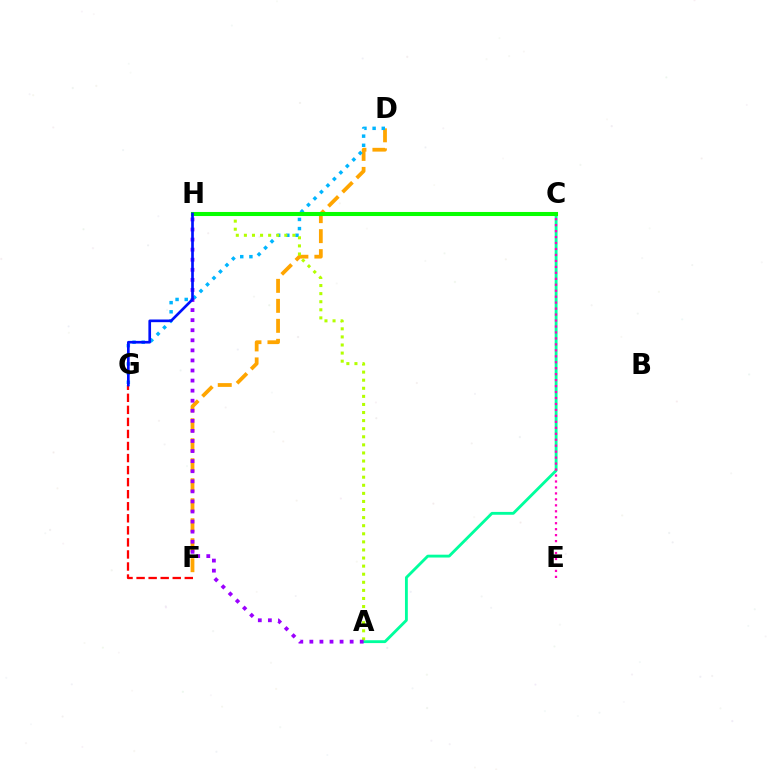{('A', 'C'): [{'color': '#00ff9d', 'line_style': 'solid', 'thickness': 2.05}], ('D', 'F'): [{'color': '#ffa500', 'line_style': 'dashed', 'thickness': 2.72}], ('C', 'E'): [{'color': '#ff00bd', 'line_style': 'dotted', 'thickness': 1.62}], ('D', 'G'): [{'color': '#00b5ff', 'line_style': 'dotted', 'thickness': 2.49}], ('A', 'H'): [{'color': '#b3ff00', 'line_style': 'dotted', 'thickness': 2.2}, {'color': '#9b00ff', 'line_style': 'dotted', 'thickness': 2.74}], ('C', 'H'): [{'color': '#08ff00', 'line_style': 'solid', 'thickness': 2.93}], ('F', 'G'): [{'color': '#ff0000', 'line_style': 'dashed', 'thickness': 1.64}], ('G', 'H'): [{'color': '#0010ff', 'line_style': 'solid', 'thickness': 1.92}]}